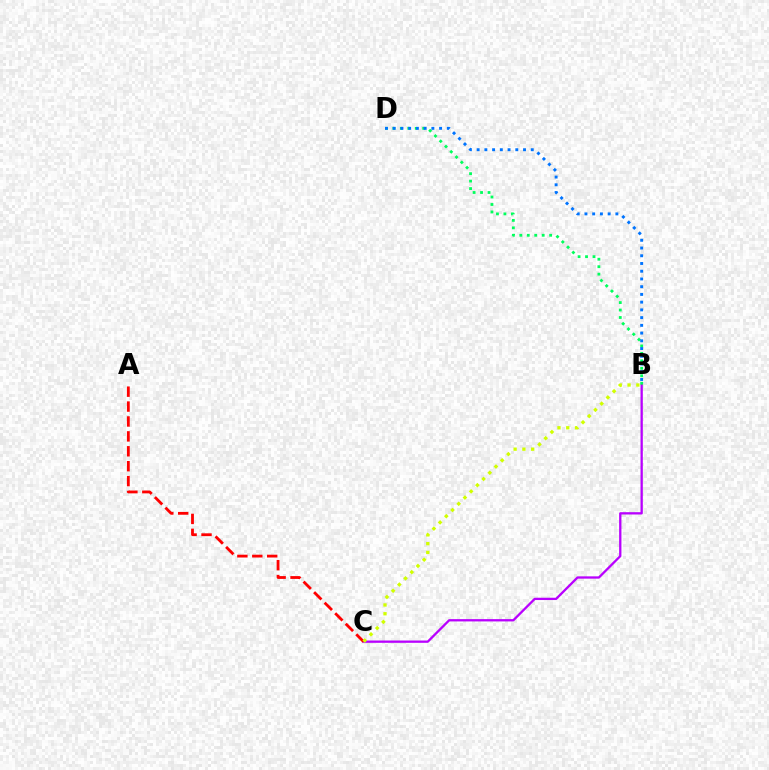{('B', 'C'): [{'color': '#b900ff', 'line_style': 'solid', 'thickness': 1.66}, {'color': '#d1ff00', 'line_style': 'dotted', 'thickness': 2.39}], ('A', 'C'): [{'color': '#ff0000', 'line_style': 'dashed', 'thickness': 2.03}], ('B', 'D'): [{'color': '#00ff5c', 'line_style': 'dotted', 'thickness': 2.03}, {'color': '#0074ff', 'line_style': 'dotted', 'thickness': 2.1}]}